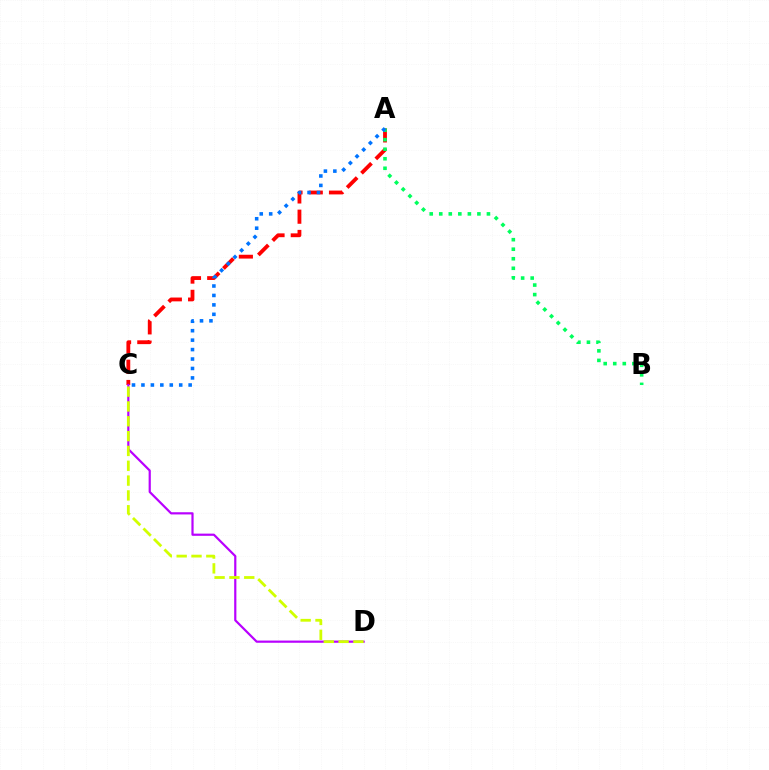{('A', 'C'): [{'color': '#ff0000', 'line_style': 'dashed', 'thickness': 2.75}, {'color': '#0074ff', 'line_style': 'dotted', 'thickness': 2.57}], ('C', 'D'): [{'color': '#b900ff', 'line_style': 'solid', 'thickness': 1.58}, {'color': '#d1ff00', 'line_style': 'dashed', 'thickness': 2.01}], ('A', 'B'): [{'color': '#00ff5c', 'line_style': 'dotted', 'thickness': 2.59}]}